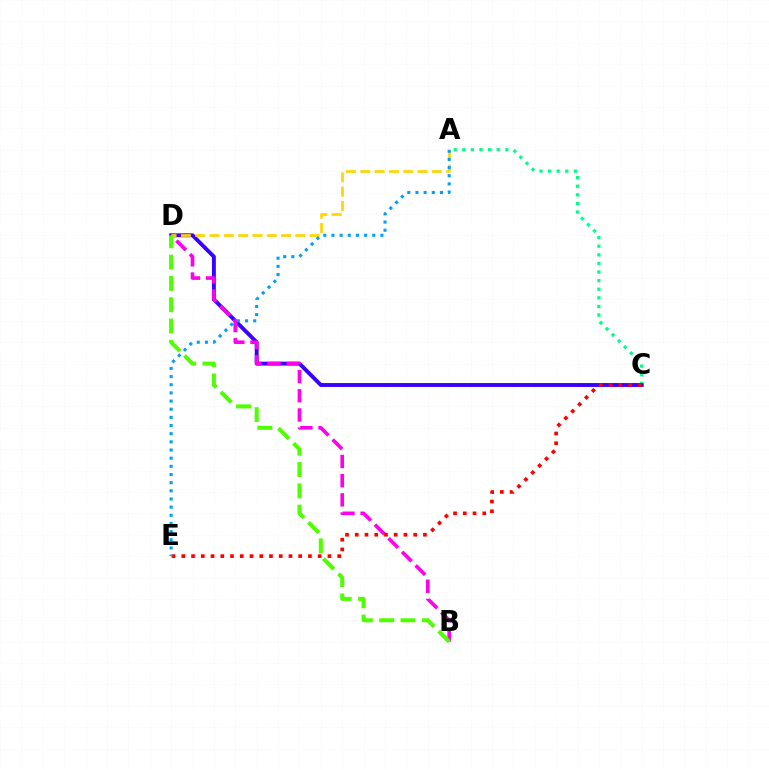{('A', 'C'): [{'color': '#00ff86', 'line_style': 'dotted', 'thickness': 2.34}], ('C', 'D'): [{'color': '#3700ff', 'line_style': 'solid', 'thickness': 2.81}], ('B', 'D'): [{'color': '#ff00ed', 'line_style': 'dashed', 'thickness': 2.61}, {'color': '#4fff00', 'line_style': 'dashed', 'thickness': 2.89}], ('C', 'E'): [{'color': '#ff0000', 'line_style': 'dotted', 'thickness': 2.65}], ('A', 'D'): [{'color': '#ffd500', 'line_style': 'dashed', 'thickness': 1.94}], ('A', 'E'): [{'color': '#009eff', 'line_style': 'dotted', 'thickness': 2.22}]}